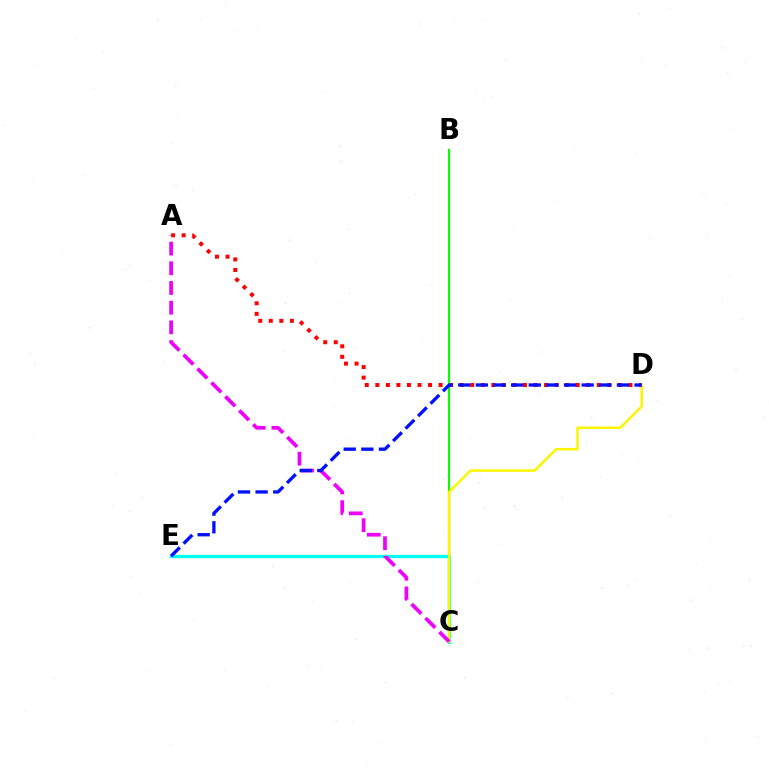{('B', 'C'): [{'color': '#08ff00', 'line_style': 'solid', 'thickness': 1.57}], ('C', 'E'): [{'color': '#00fff6', 'line_style': 'solid', 'thickness': 2.34}], ('C', 'D'): [{'color': '#fcf500', 'line_style': 'solid', 'thickness': 1.8}], ('A', 'C'): [{'color': '#ee00ff', 'line_style': 'dashed', 'thickness': 2.68}], ('A', 'D'): [{'color': '#ff0000', 'line_style': 'dotted', 'thickness': 2.87}], ('D', 'E'): [{'color': '#0010ff', 'line_style': 'dashed', 'thickness': 2.4}]}